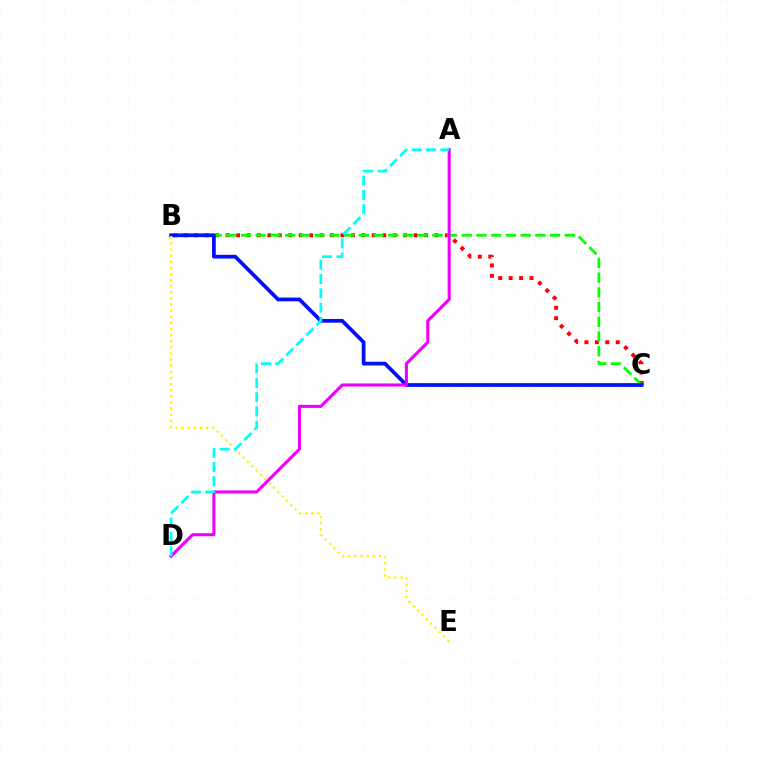{('B', 'C'): [{'color': '#ff0000', 'line_style': 'dotted', 'thickness': 2.84}, {'color': '#08ff00', 'line_style': 'dashed', 'thickness': 2.0}, {'color': '#0010ff', 'line_style': 'solid', 'thickness': 2.68}], ('B', 'E'): [{'color': '#fcf500', 'line_style': 'dotted', 'thickness': 1.66}], ('A', 'D'): [{'color': '#ee00ff', 'line_style': 'solid', 'thickness': 2.21}, {'color': '#00fff6', 'line_style': 'dashed', 'thickness': 1.94}]}